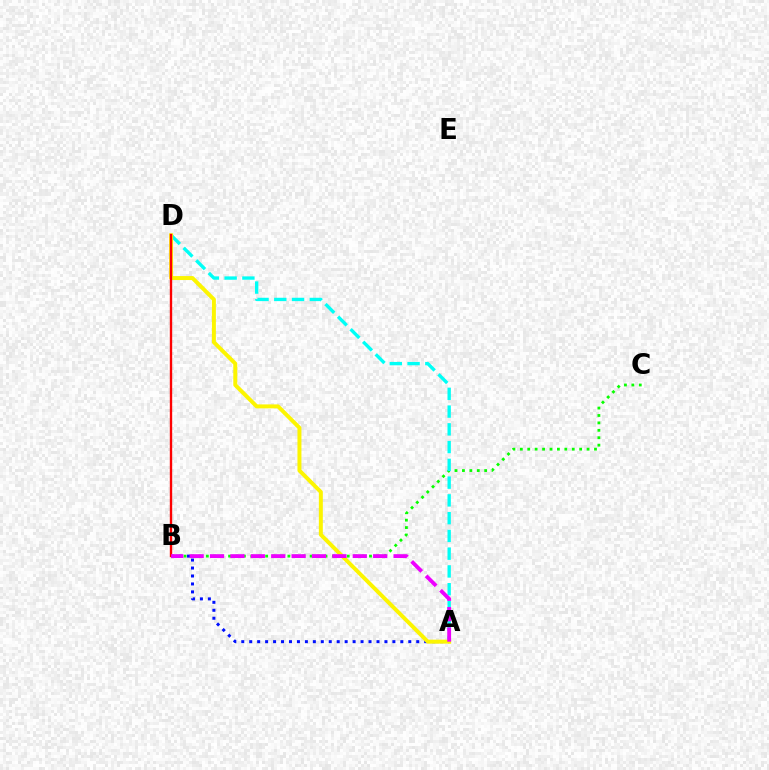{('A', 'B'): [{'color': '#0010ff', 'line_style': 'dotted', 'thickness': 2.16}, {'color': '#ee00ff', 'line_style': 'dashed', 'thickness': 2.77}], ('B', 'C'): [{'color': '#08ff00', 'line_style': 'dotted', 'thickness': 2.02}], ('A', 'D'): [{'color': '#00fff6', 'line_style': 'dashed', 'thickness': 2.41}, {'color': '#fcf500', 'line_style': 'solid', 'thickness': 2.86}], ('B', 'D'): [{'color': '#ff0000', 'line_style': 'solid', 'thickness': 1.7}]}